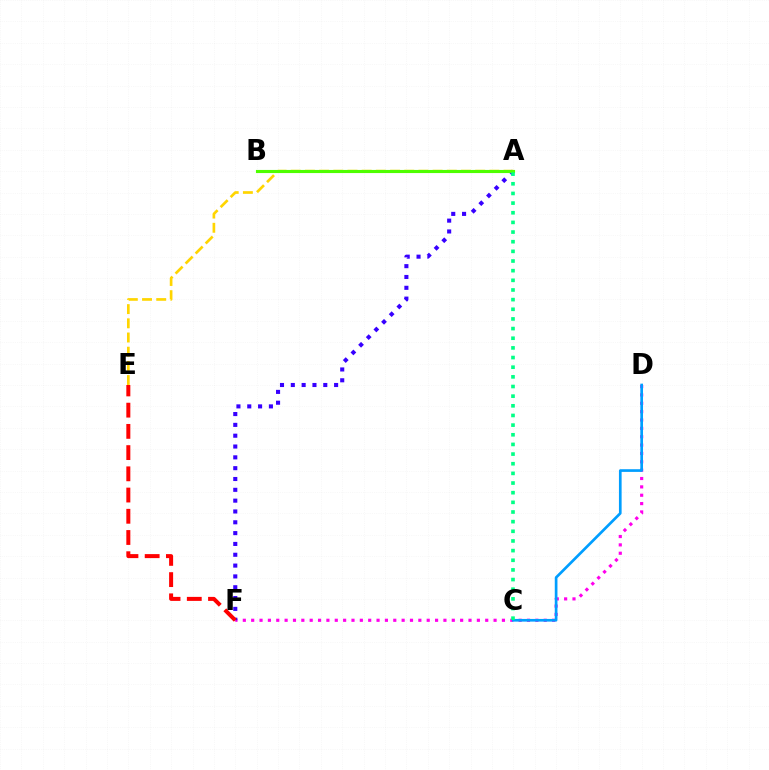{('D', 'F'): [{'color': '#ff00ed', 'line_style': 'dotted', 'thickness': 2.27}], ('A', 'F'): [{'color': '#3700ff', 'line_style': 'dotted', 'thickness': 2.94}], ('E', 'F'): [{'color': '#ff0000', 'line_style': 'dashed', 'thickness': 2.88}], ('C', 'D'): [{'color': '#009eff', 'line_style': 'solid', 'thickness': 1.93}], ('A', 'E'): [{'color': '#ffd500', 'line_style': 'dashed', 'thickness': 1.93}], ('A', 'B'): [{'color': '#4fff00', 'line_style': 'solid', 'thickness': 2.24}], ('A', 'C'): [{'color': '#00ff86', 'line_style': 'dotted', 'thickness': 2.62}]}